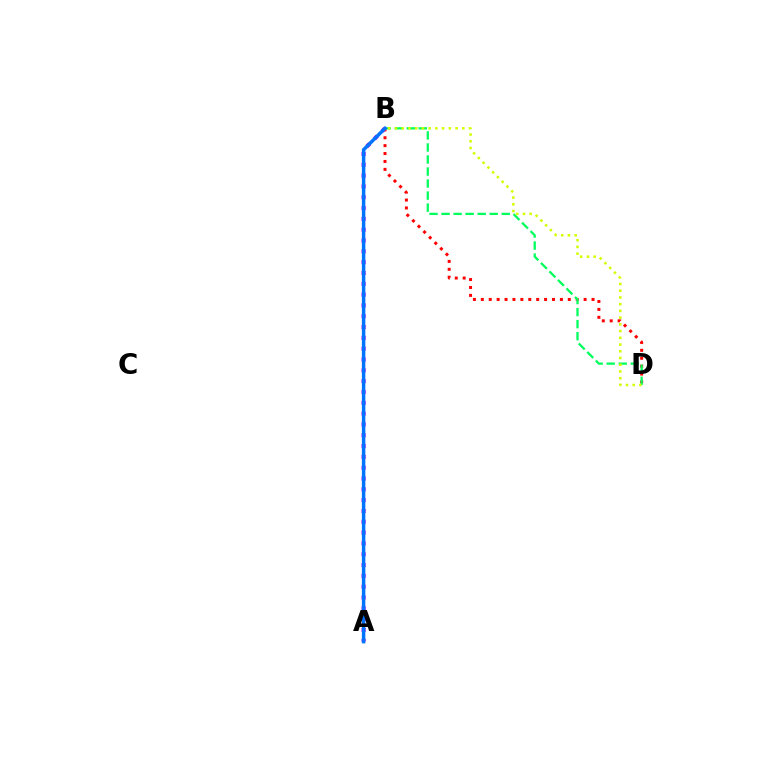{('A', 'B'): [{'color': '#b900ff', 'line_style': 'dotted', 'thickness': 2.94}, {'color': '#0074ff', 'line_style': 'solid', 'thickness': 2.49}], ('B', 'D'): [{'color': '#ff0000', 'line_style': 'dotted', 'thickness': 2.15}, {'color': '#00ff5c', 'line_style': 'dashed', 'thickness': 1.63}, {'color': '#d1ff00', 'line_style': 'dotted', 'thickness': 1.83}]}